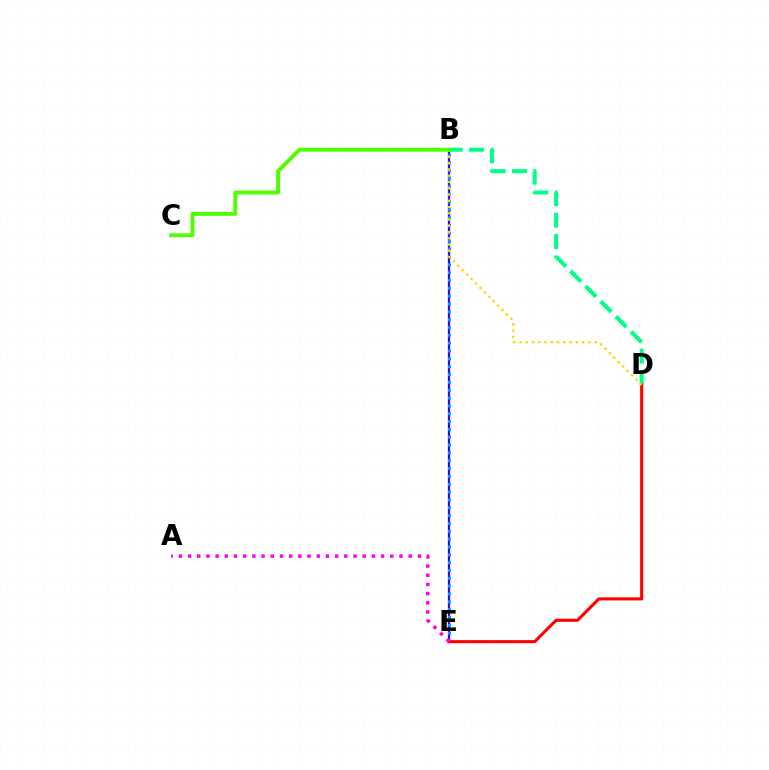{('B', 'D'): [{'color': '#00ff86', 'line_style': 'dashed', 'thickness': 2.91}, {'color': '#ffd500', 'line_style': 'dotted', 'thickness': 1.7}], ('B', 'E'): [{'color': '#3700ff', 'line_style': 'solid', 'thickness': 1.64}, {'color': '#009eff', 'line_style': 'dotted', 'thickness': 2.13}], ('D', 'E'): [{'color': '#ff0000', 'line_style': 'solid', 'thickness': 2.22}], ('A', 'E'): [{'color': '#ff00ed', 'line_style': 'dotted', 'thickness': 2.5}], ('B', 'C'): [{'color': '#4fff00', 'line_style': 'solid', 'thickness': 2.8}]}